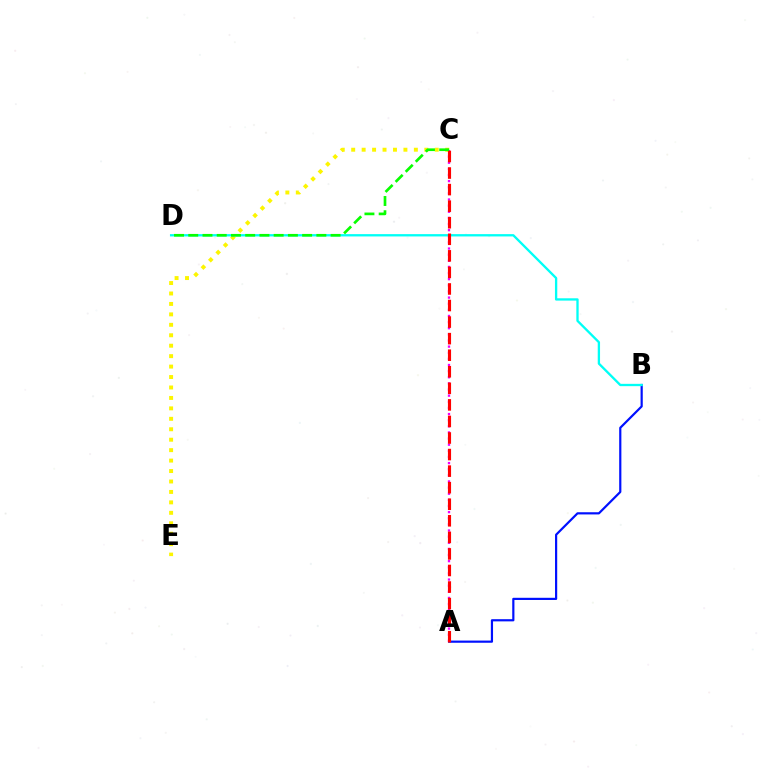{('C', 'E'): [{'color': '#fcf500', 'line_style': 'dotted', 'thickness': 2.84}], ('A', 'B'): [{'color': '#0010ff', 'line_style': 'solid', 'thickness': 1.58}], ('A', 'C'): [{'color': '#ee00ff', 'line_style': 'dotted', 'thickness': 1.67}, {'color': '#ff0000', 'line_style': 'dashed', 'thickness': 2.25}], ('B', 'D'): [{'color': '#00fff6', 'line_style': 'solid', 'thickness': 1.67}], ('C', 'D'): [{'color': '#08ff00', 'line_style': 'dashed', 'thickness': 1.93}]}